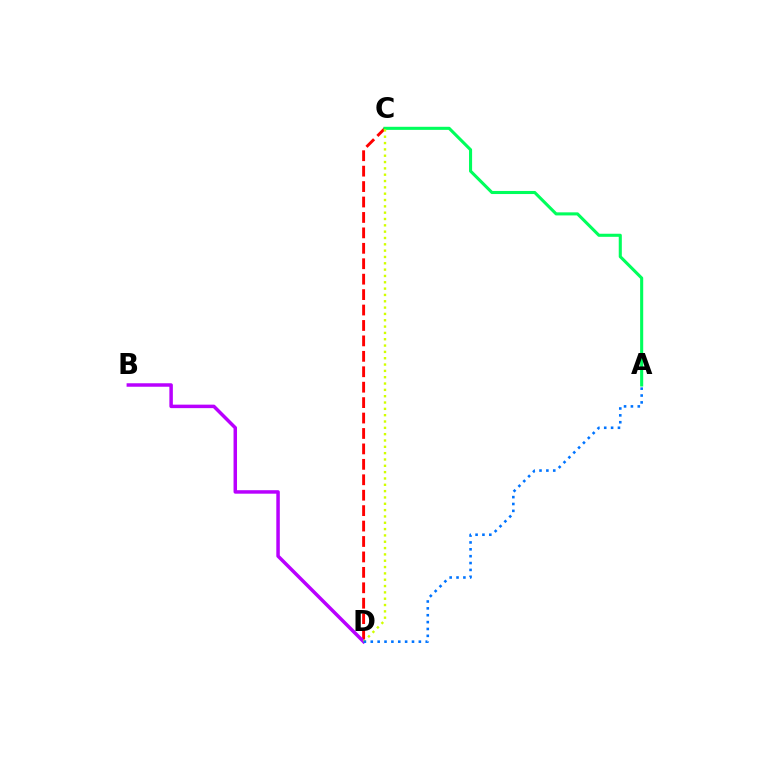{('C', 'D'): [{'color': '#ff0000', 'line_style': 'dashed', 'thickness': 2.1}, {'color': '#d1ff00', 'line_style': 'dotted', 'thickness': 1.72}], ('A', 'C'): [{'color': '#00ff5c', 'line_style': 'solid', 'thickness': 2.22}], ('B', 'D'): [{'color': '#b900ff', 'line_style': 'solid', 'thickness': 2.51}], ('A', 'D'): [{'color': '#0074ff', 'line_style': 'dotted', 'thickness': 1.87}]}